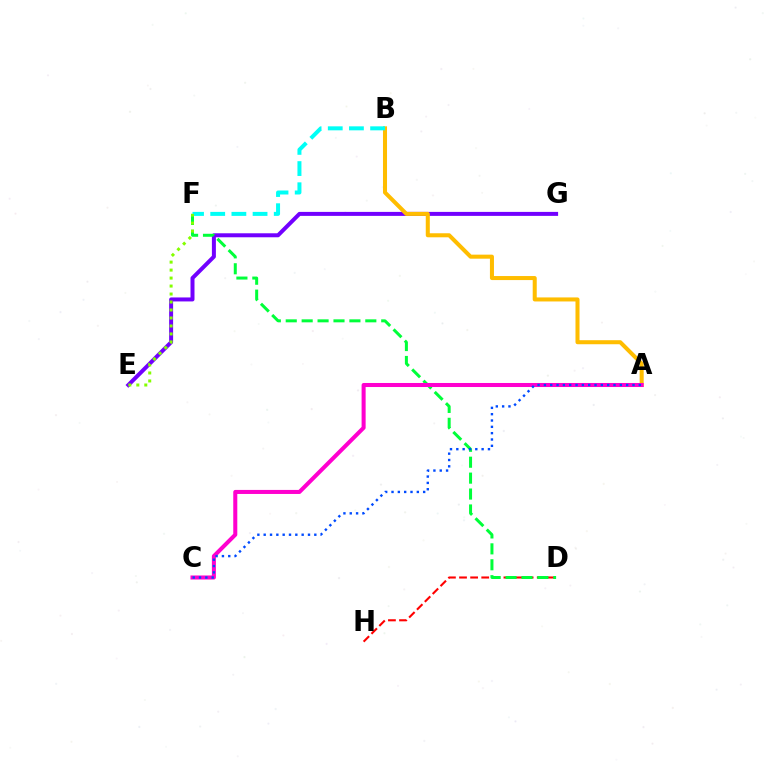{('D', 'H'): [{'color': '#ff0000', 'line_style': 'dashed', 'thickness': 1.51}], ('E', 'G'): [{'color': '#7200ff', 'line_style': 'solid', 'thickness': 2.87}], ('A', 'B'): [{'color': '#ffbd00', 'line_style': 'solid', 'thickness': 2.91}], ('D', 'F'): [{'color': '#00ff39', 'line_style': 'dashed', 'thickness': 2.16}], ('B', 'F'): [{'color': '#00fff6', 'line_style': 'dashed', 'thickness': 2.88}], ('A', 'C'): [{'color': '#ff00cf', 'line_style': 'solid', 'thickness': 2.91}, {'color': '#004bff', 'line_style': 'dotted', 'thickness': 1.72}], ('E', 'F'): [{'color': '#84ff00', 'line_style': 'dotted', 'thickness': 2.17}]}